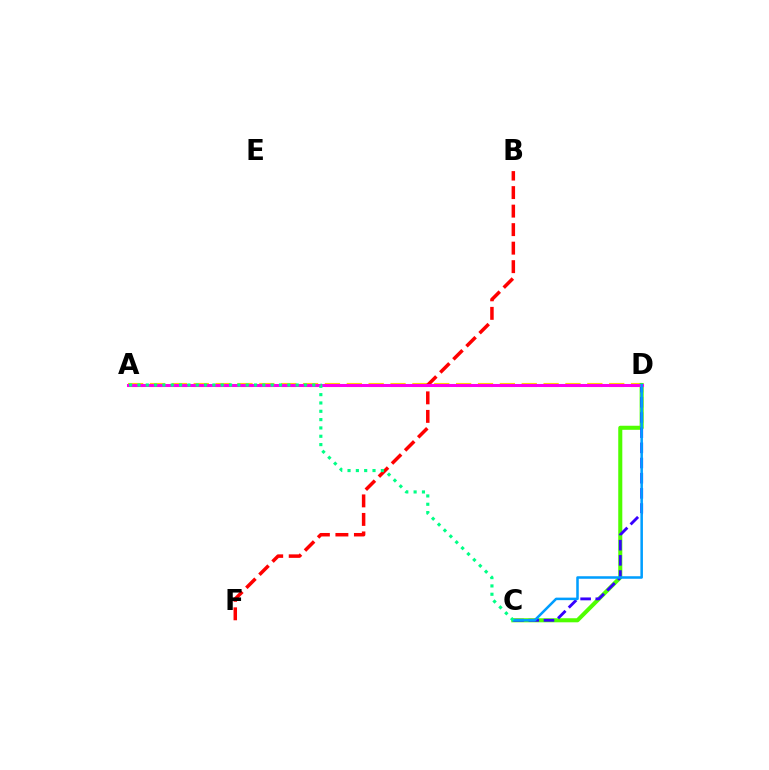{('A', 'D'): [{'color': '#ffd500', 'line_style': 'dashed', 'thickness': 2.97}, {'color': '#ff00ed', 'line_style': 'solid', 'thickness': 2.18}], ('B', 'F'): [{'color': '#ff0000', 'line_style': 'dashed', 'thickness': 2.52}], ('C', 'D'): [{'color': '#4fff00', 'line_style': 'solid', 'thickness': 2.92}, {'color': '#3700ff', 'line_style': 'dashed', 'thickness': 2.06}, {'color': '#009eff', 'line_style': 'solid', 'thickness': 1.82}], ('A', 'C'): [{'color': '#00ff86', 'line_style': 'dotted', 'thickness': 2.26}]}